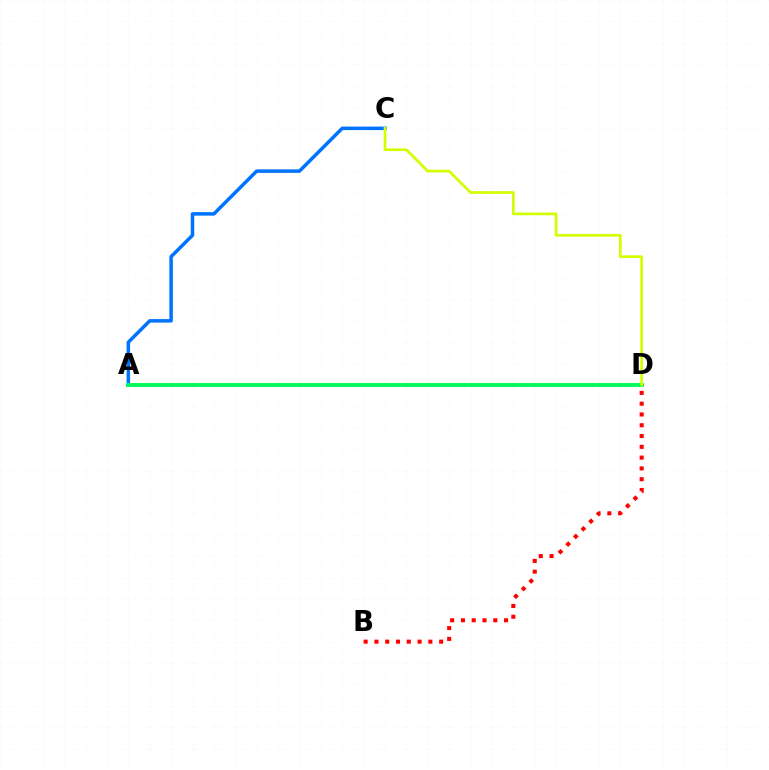{('A', 'D'): [{'color': '#b900ff', 'line_style': 'dotted', 'thickness': 2.64}, {'color': '#00ff5c', 'line_style': 'solid', 'thickness': 2.83}], ('B', 'D'): [{'color': '#ff0000', 'line_style': 'dotted', 'thickness': 2.93}], ('A', 'C'): [{'color': '#0074ff', 'line_style': 'solid', 'thickness': 2.52}], ('C', 'D'): [{'color': '#d1ff00', 'line_style': 'solid', 'thickness': 1.95}]}